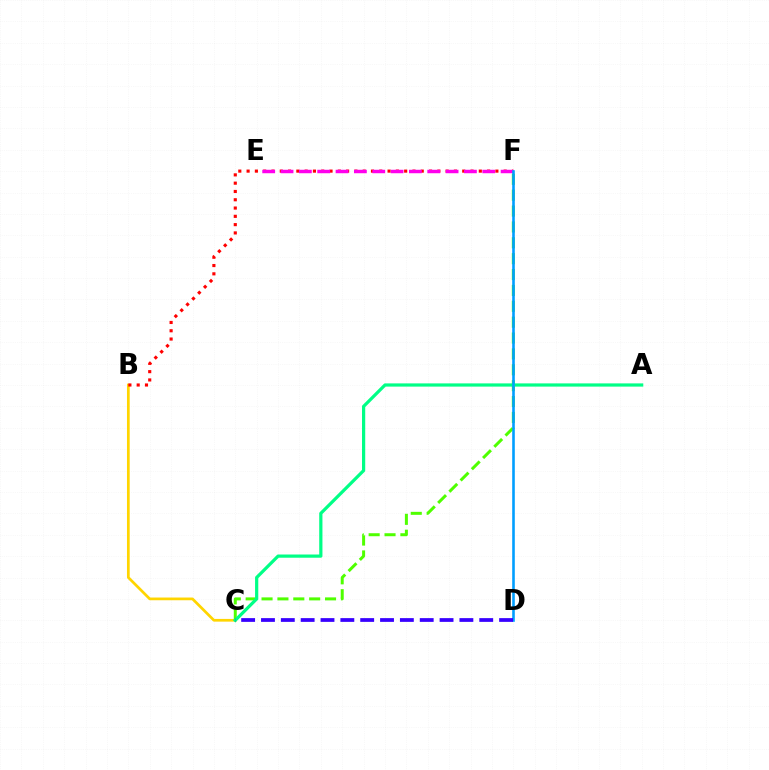{('B', 'C'): [{'color': '#ffd500', 'line_style': 'solid', 'thickness': 1.96}], ('C', 'F'): [{'color': '#4fff00', 'line_style': 'dashed', 'thickness': 2.16}], ('B', 'F'): [{'color': '#ff0000', 'line_style': 'dotted', 'thickness': 2.25}], ('A', 'C'): [{'color': '#00ff86', 'line_style': 'solid', 'thickness': 2.32}], ('E', 'F'): [{'color': '#ff00ed', 'line_style': 'dashed', 'thickness': 2.49}], ('D', 'F'): [{'color': '#009eff', 'line_style': 'solid', 'thickness': 1.87}], ('C', 'D'): [{'color': '#3700ff', 'line_style': 'dashed', 'thickness': 2.7}]}